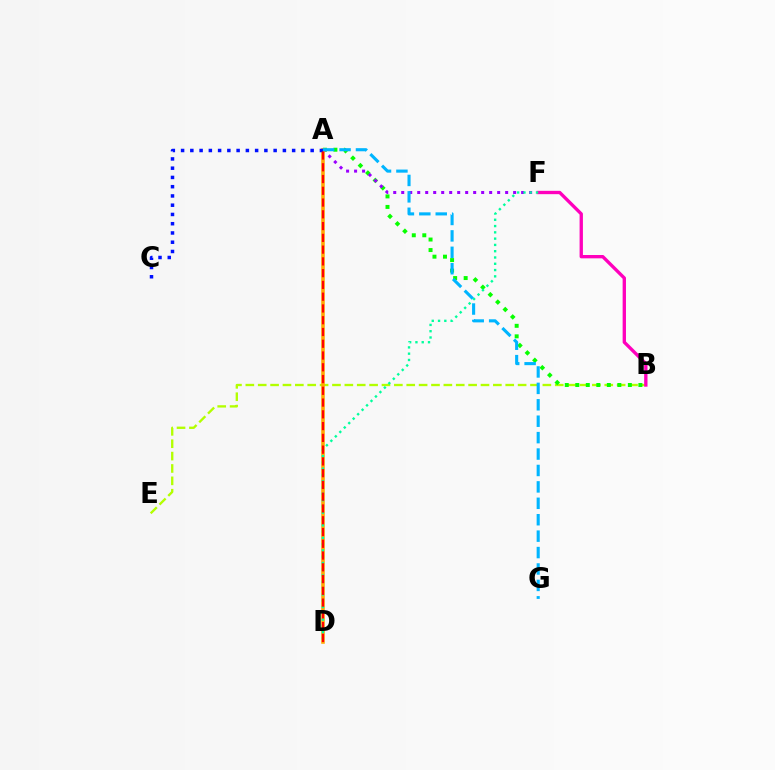{('B', 'E'): [{'color': '#b3ff00', 'line_style': 'dashed', 'thickness': 1.68}], ('A', 'B'): [{'color': '#08ff00', 'line_style': 'dotted', 'thickness': 2.86}], ('A', 'F'): [{'color': '#9b00ff', 'line_style': 'dotted', 'thickness': 2.17}], ('A', 'D'): [{'color': '#ffa500', 'line_style': 'solid', 'thickness': 2.56}, {'color': '#ff0000', 'line_style': 'dashed', 'thickness': 1.6}], ('B', 'F'): [{'color': '#ff00bd', 'line_style': 'solid', 'thickness': 2.4}], ('D', 'F'): [{'color': '#00ff9d', 'line_style': 'dotted', 'thickness': 1.71}], ('A', 'C'): [{'color': '#0010ff', 'line_style': 'dotted', 'thickness': 2.51}], ('A', 'G'): [{'color': '#00b5ff', 'line_style': 'dashed', 'thickness': 2.23}]}